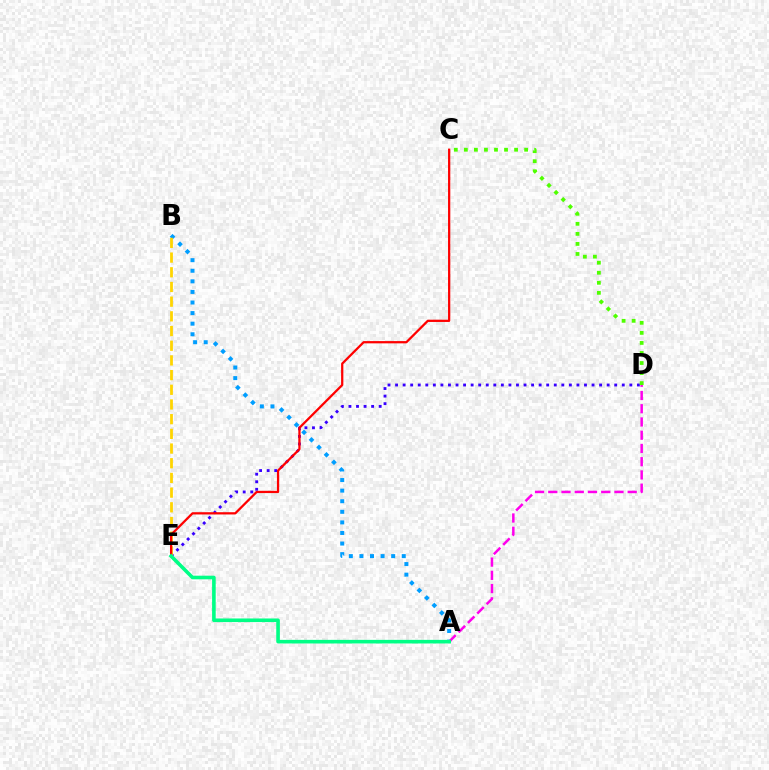{('D', 'E'): [{'color': '#3700ff', 'line_style': 'dotted', 'thickness': 2.05}], ('A', 'B'): [{'color': '#009eff', 'line_style': 'dotted', 'thickness': 2.88}], ('B', 'E'): [{'color': '#ffd500', 'line_style': 'dashed', 'thickness': 2.0}], ('A', 'D'): [{'color': '#ff00ed', 'line_style': 'dashed', 'thickness': 1.8}], ('C', 'E'): [{'color': '#ff0000', 'line_style': 'solid', 'thickness': 1.62}], ('A', 'E'): [{'color': '#00ff86', 'line_style': 'solid', 'thickness': 2.6}], ('C', 'D'): [{'color': '#4fff00', 'line_style': 'dotted', 'thickness': 2.73}]}